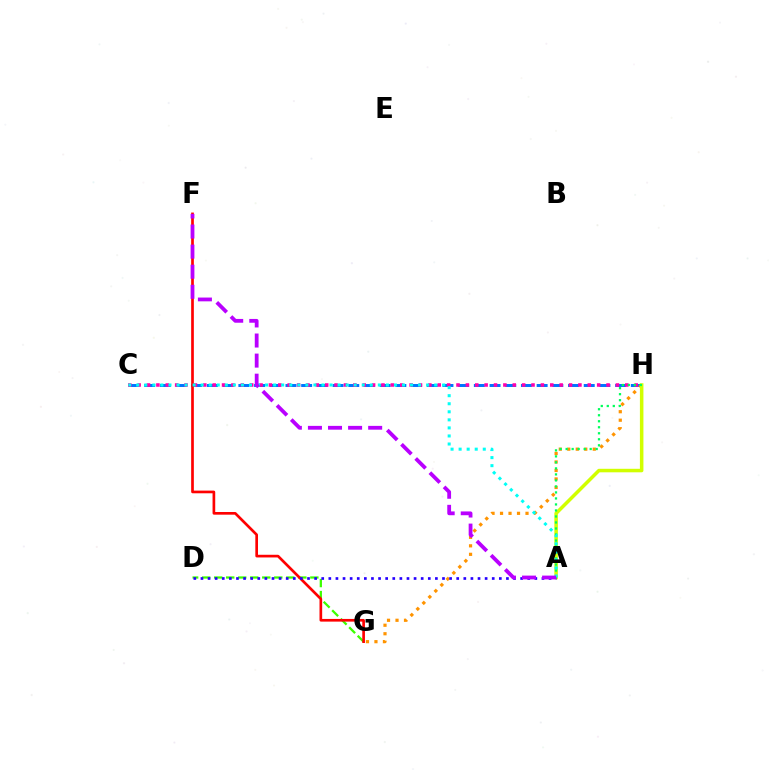{('C', 'H'): [{'color': '#0074ff', 'line_style': 'dashed', 'thickness': 2.13}, {'color': '#ff00ac', 'line_style': 'dotted', 'thickness': 2.55}], ('G', 'H'): [{'color': '#ff9400', 'line_style': 'dotted', 'thickness': 2.31}], ('D', 'G'): [{'color': '#3dff00', 'line_style': 'dashed', 'thickness': 1.63}], ('A', 'H'): [{'color': '#d1ff00', 'line_style': 'solid', 'thickness': 2.53}, {'color': '#00ff5c', 'line_style': 'dotted', 'thickness': 1.63}], ('F', 'G'): [{'color': '#ff0000', 'line_style': 'solid', 'thickness': 1.93}], ('A', 'D'): [{'color': '#2500ff', 'line_style': 'dotted', 'thickness': 1.93}], ('A', 'C'): [{'color': '#00fff6', 'line_style': 'dotted', 'thickness': 2.19}], ('A', 'F'): [{'color': '#b900ff', 'line_style': 'dashed', 'thickness': 2.73}]}